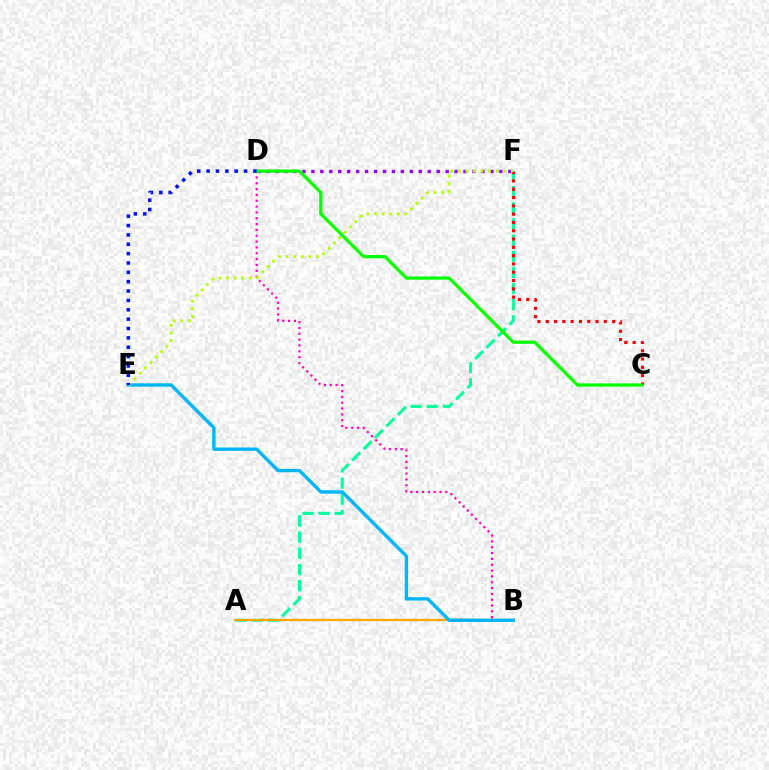{('D', 'F'): [{'color': '#9b00ff', 'line_style': 'dotted', 'thickness': 2.43}], ('A', 'F'): [{'color': '#00ff9d', 'line_style': 'dashed', 'thickness': 2.19}], ('B', 'D'): [{'color': '#ff00bd', 'line_style': 'dotted', 'thickness': 1.58}], ('A', 'B'): [{'color': '#ffa500', 'line_style': 'solid', 'thickness': 1.63}], ('C', 'F'): [{'color': '#ff0000', 'line_style': 'dotted', 'thickness': 2.26}], ('B', 'E'): [{'color': '#00b5ff', 'line_style': 'solid', 'thickness': 2.44}], ('C', 'D'): [{'color': '#08ff00', 'line_style': 'solid', 'thickness': 2.34}], ('E', 'F'): [{'color': '#b3ff00', 'line_style': 'dotted', 'thickness': 2.06}], ('D', 'E'): [{'color': '#0010ff', 'line_style': 'dotted', 'thickness': 2.54}]}